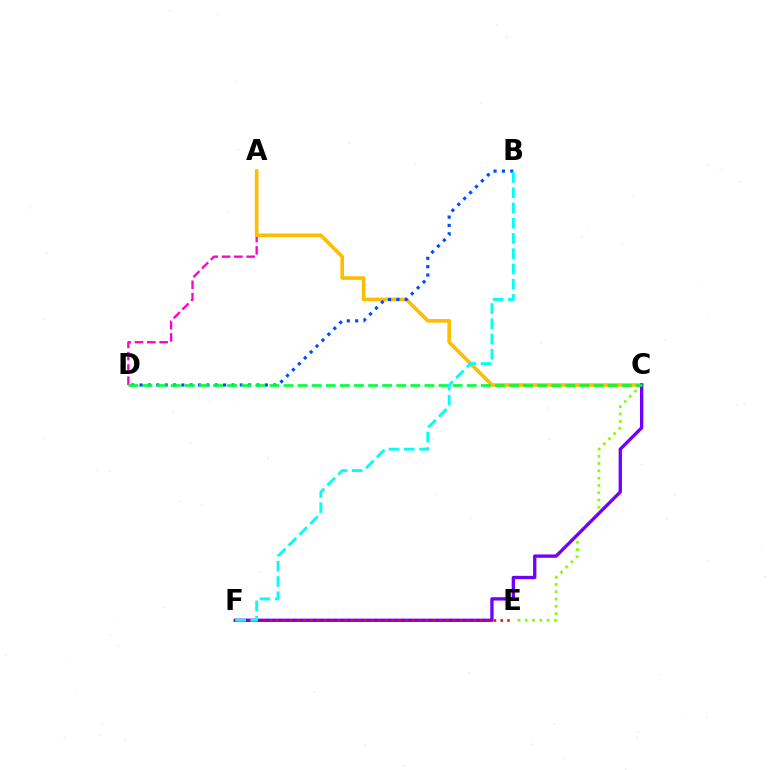{('A', 'D'): [{'color': '#ff00cf', 'line_style': 'dashed', 'thickness': 1.67}], ('C', 'E'): [{'color': '#84ff00', 'line_style': 'dotted', 'thickness': 1.98}], ('A', 'C'): [{'color': '#ffbd00', 'line_style': 'solid', 'thickness': 2.62}], ('C', 'F'): [{'color': '#7200ff', 'line_style': 'solid', 'thickness': 2.39}], ('B', 'D'): [{'color': '#004bff', 'line_style': 'dotted', 'thickness': 2.27}], ('C', 'D'): [{'color': '#00ff39', 'line_style': 'dashed', 'thickness': 1.91}], ('E', 'F'): [{'color': '#ff0000', 'line_style': 'dotted', 'thickness': 1.85}], ('B', 'F'): [{'color': '#00fff6', 'line_style': 'dashed', 'thickness': 2.07}]}